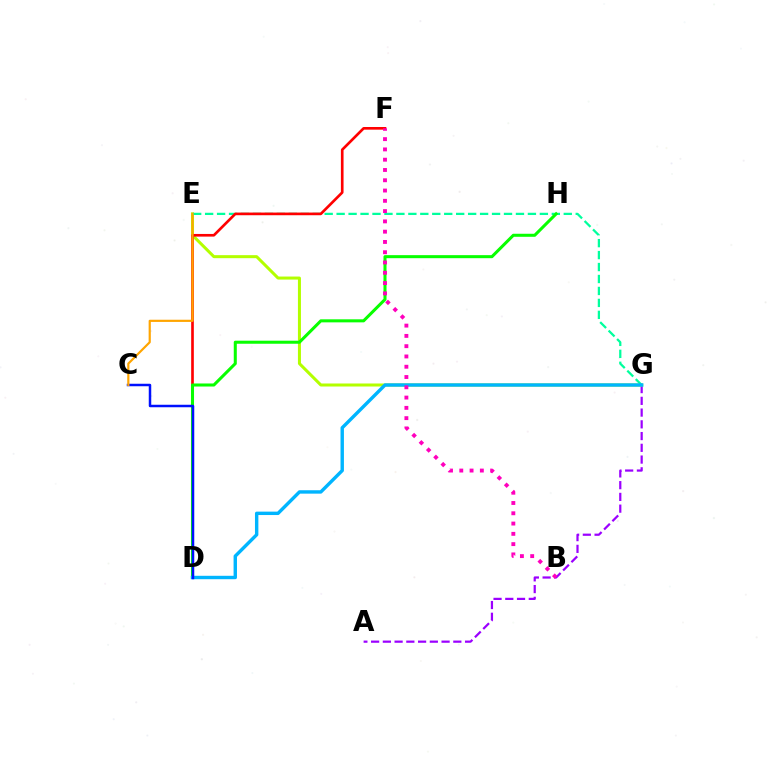{('A', 'G'): [{'color': '#9b00ff', 'line_style': 'dashed', 'thickness': 1.6}], ('E', 'G'): [{'color': '#b3ff00', 'line_style': 'solid', 'thickness': 2.18}, {'color': '#00ff9d', 'line_style': 'dashed', 'thickness': 1.62}], ('D', 'F'): [{'color': '#ff0000', 'line_style': 'solid', 'thickness': 1.91}], ('D', 'H'): [{'color': '#08ff00', 'line_style': 'solid', 'thickness': 2.19}], ('D', 'G'): [{'color': '#00b5ff', 'line_style': 'solid', 'thickness': 2.45}], ('C', 'D'): [{'color': '#0010ff', 'line_style': 'solid', 'thickness': 1.79}], ('B', 'F'): [{'color': '#ff00bd', 'line_style': 'dotted', 'thickness': 2.79}], ('C', 'E'): [{'color': '#ffa500', 'line_style': 'solid', 'thickness': 1.57}]}